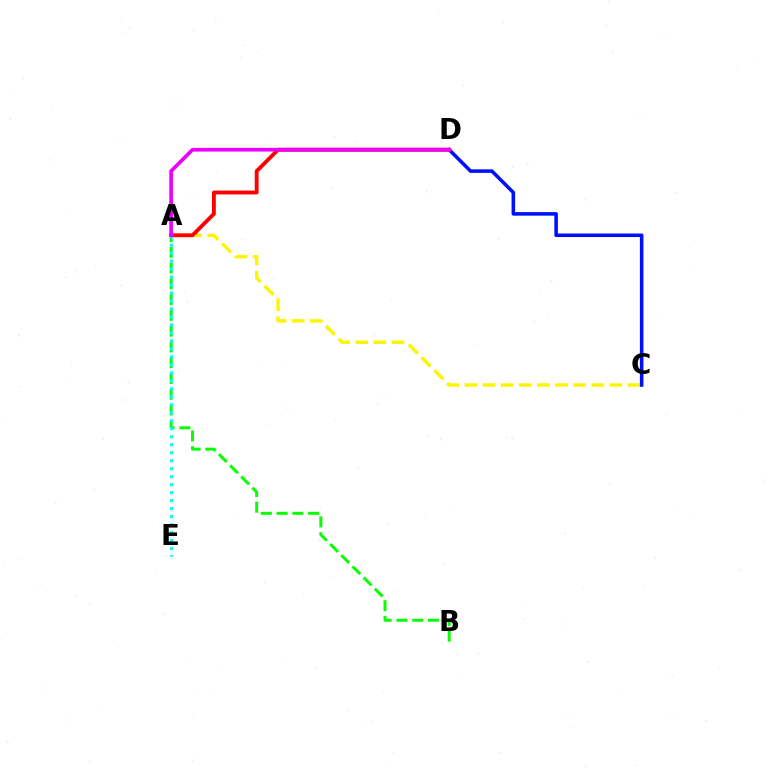{('A', 'B'): [{'color': '#08ff00', 'line_style': 'dashed', 'thickness': 2.14}], ('A', 'C'): [{'color': '#fcf500', 'line_style': 'dashed', 'thickness': 2.46}], ('C', 'D'): [{'color': '#0010ff', 'line_style': 'solid', 'thickness': 2.56}], ('A', 'D'): [{'color': '#ff0000', 'line_style': 'solid', 'thickness': 2.77}, {'color': '#ee00ff', 'line_style': 'solid', 'thickness': 2.66}], ('A', 'E'): [{'color': '#00fff6', 'line_style': 'dotted', 'thickness': 2.17}]}